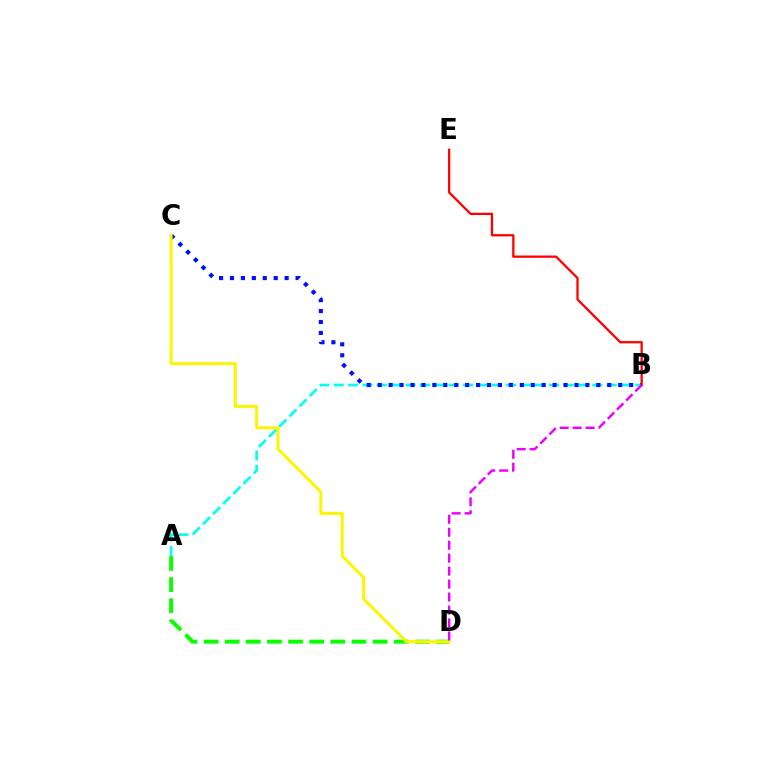{('A', 'B'): [{'color': '#00fff6', 'line_style': 'dashed', 'thickness': 1.95}], ('A', 'D'): [{'color': '#08ff00', 'line_style': 'dashed', 'thickness': 2.87}], ('B', 'C'): [{'color': '#0010ff', 'line_style': 'dotted', 'thickness': 2.97}], ('C', 'D'): [{'color': '#fcf500', 'line_style': 'solid', 'thickness': 2.16}], ('B', 'E'): [{'color': '#ff0000', 'line_style': 'solid', 'thickness': 1.64}], ('B', 'D'): [{'color': '#ee00ff', 'line_style': 'dashed', 'thickness': 1.76}]}